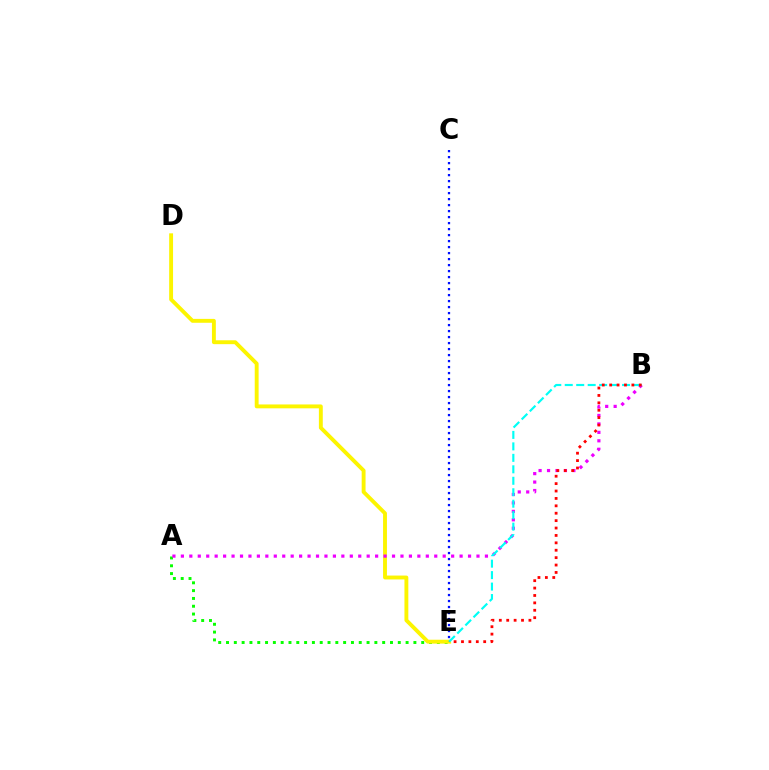{('A', 'E'): [{'color': '#08ff00', 'line_style': 'dotted', 'thickness': 2.12}], ('D', 'E'): [{'color': '#fcf500', 'line_style': 'solid', 'thickness': 2.79}], ('A', 'B'): [{'color': '#ee00ff', 'line_style': 'dotted', 'thickness': 2.29}], ('B', 'E'): [{'color': '#00fff6', 'line_style': 'dashed', 'thickness': 1.56}, {'color': '#ff0000', 'line_style': 'dotted', 'thickness': 2.01}], ('C', 'E'): [{'color': '#0010ff', 'line_style': 'dotted', 'thickness': 1.63}]}